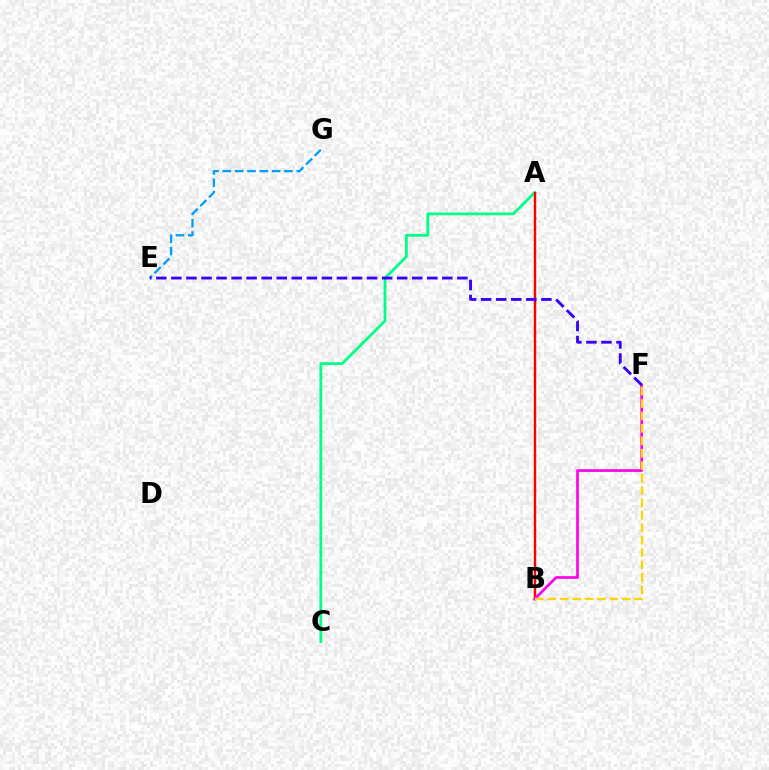{('A', 'B'): [{'color': '#4fff00', 'line_style': 'dotted', 'thickness': 1.54}, {'color': '#ff0000', 'line_style': 'solid', 'thickness': 1.74}], ('A', 'C'): [{'color': '#00ff86', 'line_style': 'solid', 'thickness': 2.0}], ('E', 'G'): [{'color': '#009eff', 'line_style': 'dashed', 'thickness': 1.67}], ('B', 'F'): [{'color': '#ff00ed', 'line_style': 'solid', 'thickness': 1.92}, {'color': '#ffd500', 'line_style': 'dashed', 'thickness': 1.69}], ('E', 'F'): [{'color': '#3700ff', 'line_style': 'dashed', 'thickness': 2.04}]}